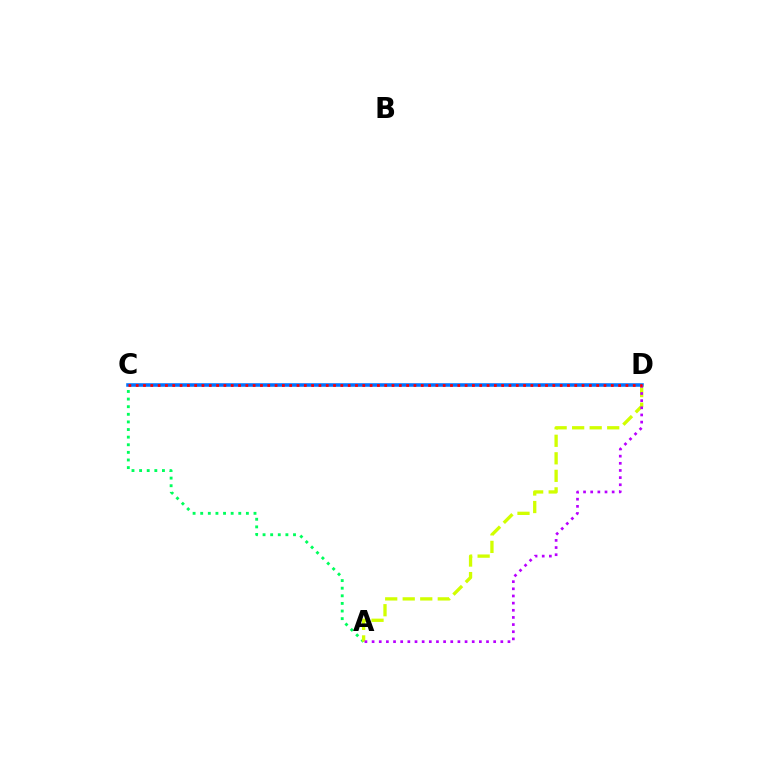{('A', 'C'): [{'color': '#00ff5c', 'line_style': 'dotted', 'thickness': 2.07}], ('C', 'D'): [{'color': '#0074ff', 'line_style': 'solid', 'thickness': 2.55}, {'color': '#ff0000', 'line_style': 'dotted', 'thickness': 1.99}], ('A', 'D'): [{'color': '#d1ff00', 'line_style': 'dashed', 'thickness': 2.38}, {'color': '#b900ff', 'line_style': 'dotted', 'thickness': 1.94}]}